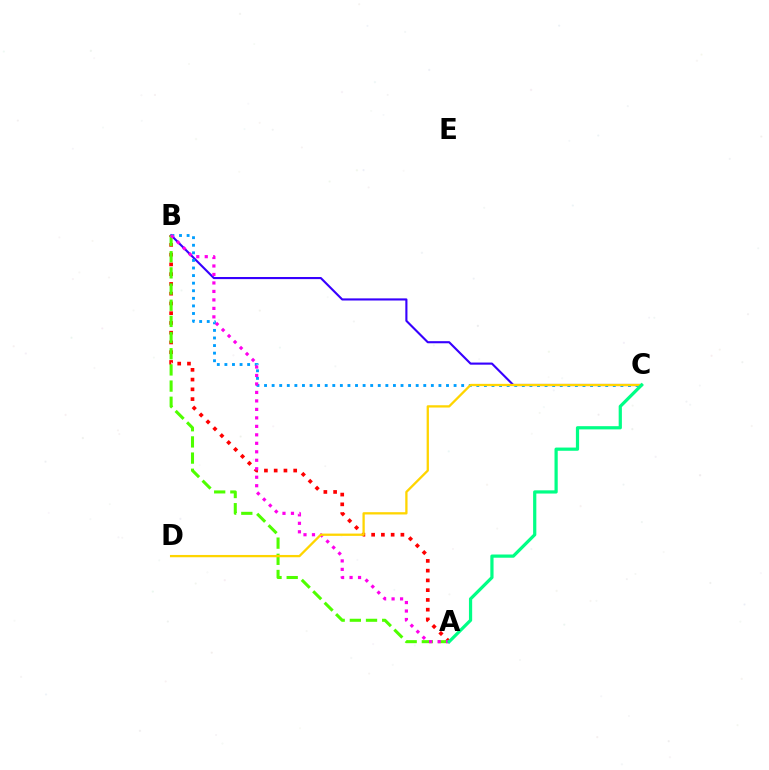{('A', 'B'): [{'color': '#ff0000', 'line_style': 'dotted', 'thickness': 2.65}, {'color': '#4fff00', 'line_style': 'dashed', 'thickness': 2.2}, {'color': '#ff00ed', 'line_style': 'dotted', 'thickness': 2.3}], ('B', 'C'): [{'color': '#3700ff', 'line_style': 'solid', 'thickness': 1.53}, {'color': '#009eff', 'line_style': 'dotted', 'thickness': 2.06}], ('C', 'D'): [{'color': '#ffd500', 'line_style': 'solid', 'thickness': 1.65}], ('A', 'C'): [{'color': '#00ff86', 'line_style': 'solid', 'thickness': 2.32}]}